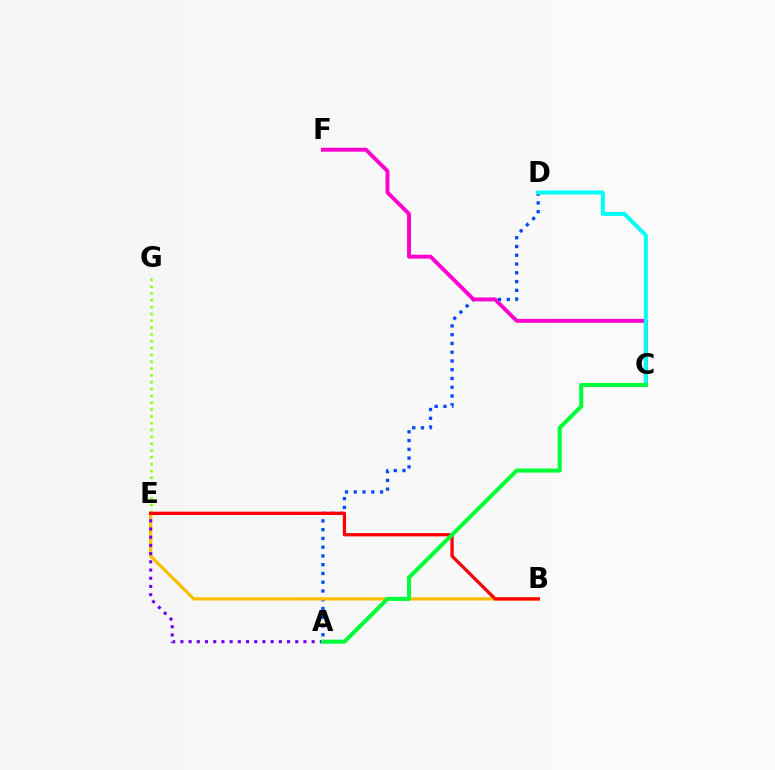{('A', 'D'): [{'color': '#004bff', 'line_style': 'dotted', 'thickness': 2.38}], ('B', 'E'): [{'color': '#ffbd00', 'line_style': 'solid', 'thickness': 2.32}, {'color': '#ff0000', 'line_style': 'solid', 'thickness': 2.37}], ('E', 'G'): [{'color': '#84ff00', 'line_style': 'dotted', 'thickness': 1.86}], ('A', 'E'): [{'color': '#7200ff', 'line_style': 'dotted', 'thickness': 2.23}], ('C', 'F'): [{'color': '#ff00cf', 'line_style': 'solid', 'thickness': 2.81}], ('C', 'D'): [{'color': '#00fff6', 'line_style': 'solid', 'thickness': 2.88}], ('A', 'C'): [{'color': '#00ff39', 'line_style': 'solid', 'thickness': 2.91}]}